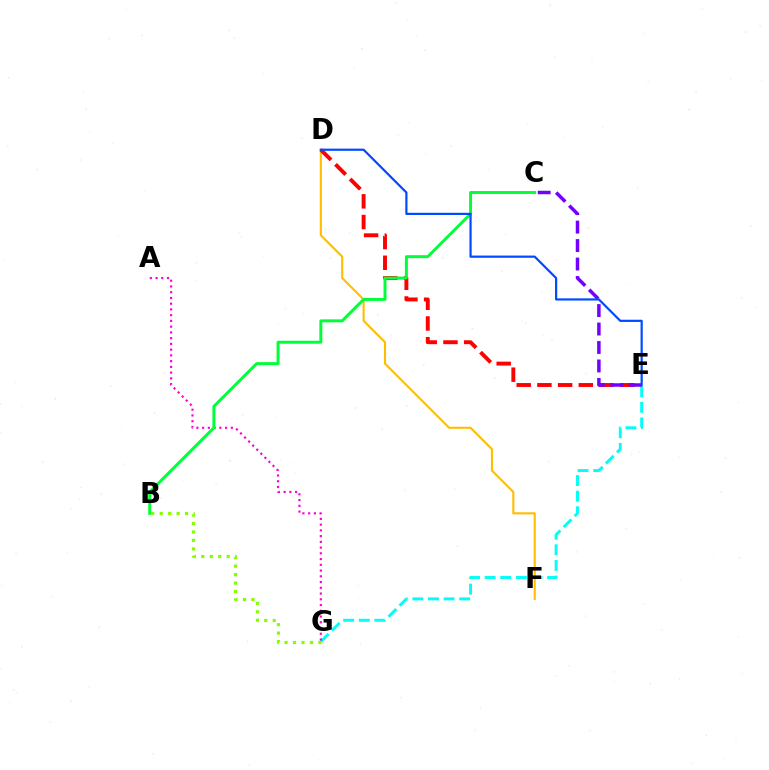{('E', 'G'): [{'color': '#00fff6', 'line_style': 'dashed', 'thickness': 2.12}], ('D', 'F'): [{'color': '#ffbd00', 'line_style': 'solid', 'thickness': 1.51}], ('A', 'G'): [{'color': '#ff00cf', 'line_style': 'dotted', 'thickness': 1.56}], ('D', 'E'): [{'color': '#ff0000', 'line_style': 'dashed', 'thickness': 2.81}, {'color': '#004bff', 'line_style': 'solid', 'thickness': 1.59}], ('C', 'E'): [{'color': '#7200ff', 'line_style': 'dashed', 'thickness': 2.51}], ('B', 'C'): [{'color': '#00ff39', 'line_style': 'solid', 'thickness': 2.13}], ('B', 'G'): [{'color': '#84ff00', 'line_style': 'dotted', 'thickness': 2.3}]}